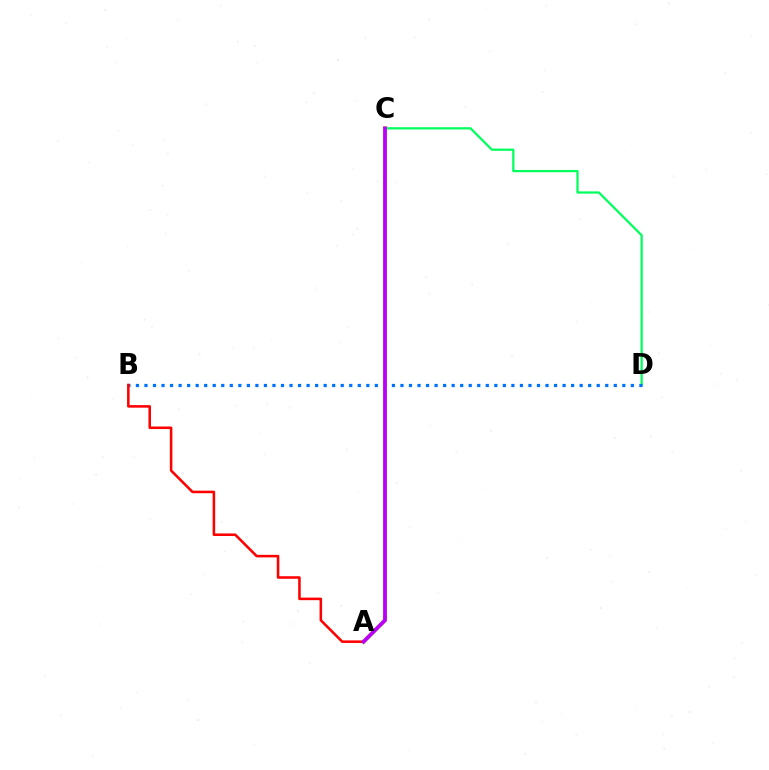{('C', 'D'): [{'color': '#00ff5c', 'line_style': 'solid', 'thickness': 1.61}], ('B', 'D'): [{'color': '#0074ff', 'line_style': 'dotted', 'thickness': 2.32}], ('A', 'C'): [{'color': '#d1ff00', 'line_style': 'solid', 'thickness': 2.92}, {'color': '#b900ff', 'line_style': 'solid', 'thickness': 2.74}], ('A', 'B'): [{'color': '#ff0000', 'line_style': 'solid', 'thickness': 1.84}]}